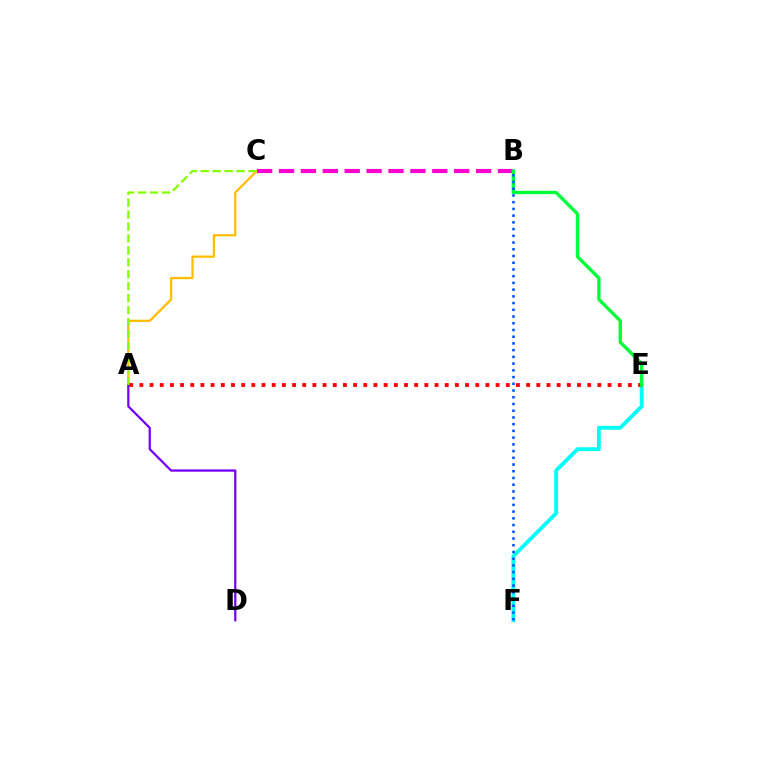{('E', 'F'): [{'color': '#00fff6', 'line_style': 'solid', 'thickness': 2.75}], ('A', 'C'): [{'color': '#ffbd00', 'line_style': 'solid', 'thickness': 1.65}, {'color': '#84ff00', 'line_style': 'dashed', 'thickness': 1.62}], ('A', 'D'): [{'color': '#7200ff', 'line_style': 'solid', 'thickness': 1.62}], ('A', 'E'): [{'color': '#ff0000', 'line_style': 'dotted', 'thickness': 2.77}], ('B', 'C'): [{'color': '#ff00cf', 'line_style': 'dashed', 'thickness': 2.97}], ('B', 'E'): [{'color': '#00ff39', 'line_style': 'solid', 'thickness': 2.41}], ('B', 'F'): [{'color': '#004bff', 'line_style': 'dotted', 'thickness': 1.83}]}